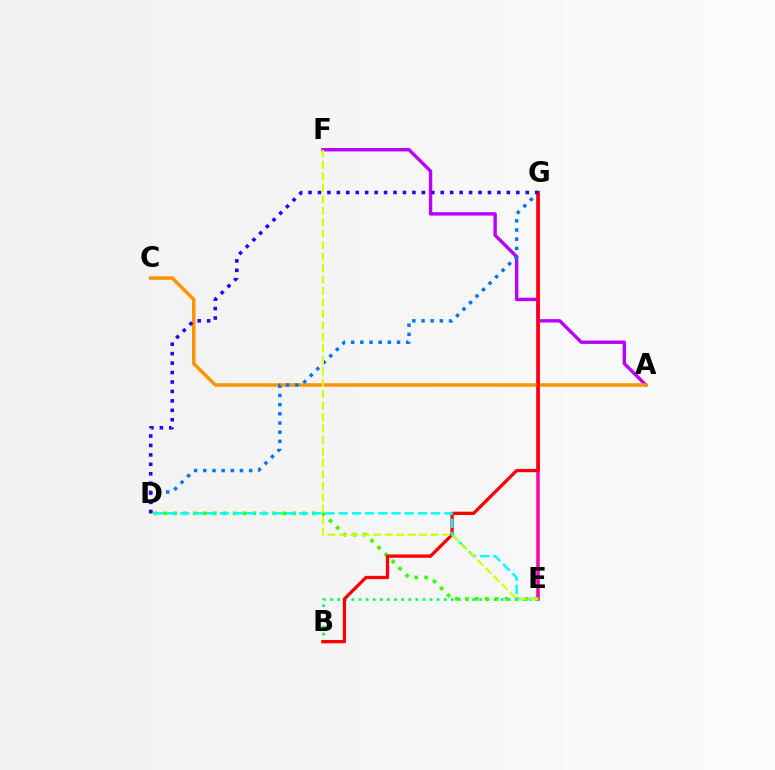{('B', 'E'): [{'color': '#00ff5c', 'line_style': 'dotted', 'thickness': 1.93}], ('E', 'G'): [{'color': '#ff00ac', 'line_style': 'solid', 'thickness': 2.53}], ('A', 'F'): [{'color': '#b900ff', 'line_style': 'solid', 'thickness': 2.44}], ('A', 'C'): [{'color': '#ff9400', 'line_style': 'solid', 'thickness': 2.53}], ('D', 'E'): [{'color': '#3dff00', 'line_style': 'dotted', 'thickness': 2.69}, {'color': '#00fff6', 'line_style': 'dashed', 'thickness': 1.79}], ('D', 'G'): [{'color': '#0074ff', 'line_style': 'dotted', 'thickness': 2.49}, {'color': '#2500ff', 'line_style': 'dotted', 'thickness': 2.57}], ('B', 'G'): [{'color': '#ff0000', 'line_style': 'solid', 'thickness': 2.36}], ('E', 'F'): [{'color': '#d1ff00', 'line_style': 'dashed', 'thickness': 1.56}]}